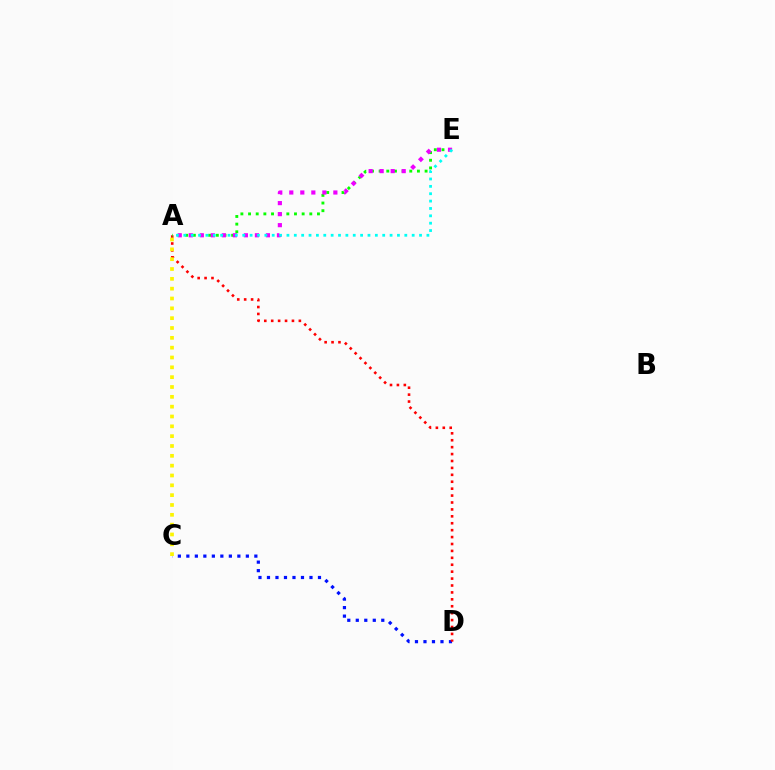{('C', 'D'): [{'color': '#0010ff', 'line_style': 'dotted', 'thickness': 2.31}], ('A', 'D'): [{'color': '#ff0000', 'line_style': 'dotted', 'thickness': 1.88}], ('A', 'E'): [{'color': '#08ff00', 'line_style': 'dotted', 'thickness': 2.08}, {'color': '#ee00ff', 'line_style': 'dotted', 'thickness': 2.99}, {'color': '#00fff6', 'line_style': 'dotted', 'thickness': 2.0}], ('A', 'C'): [{'color': '#fcf500', 'line_style': 'dotted', 'thickness': 2.67}]}